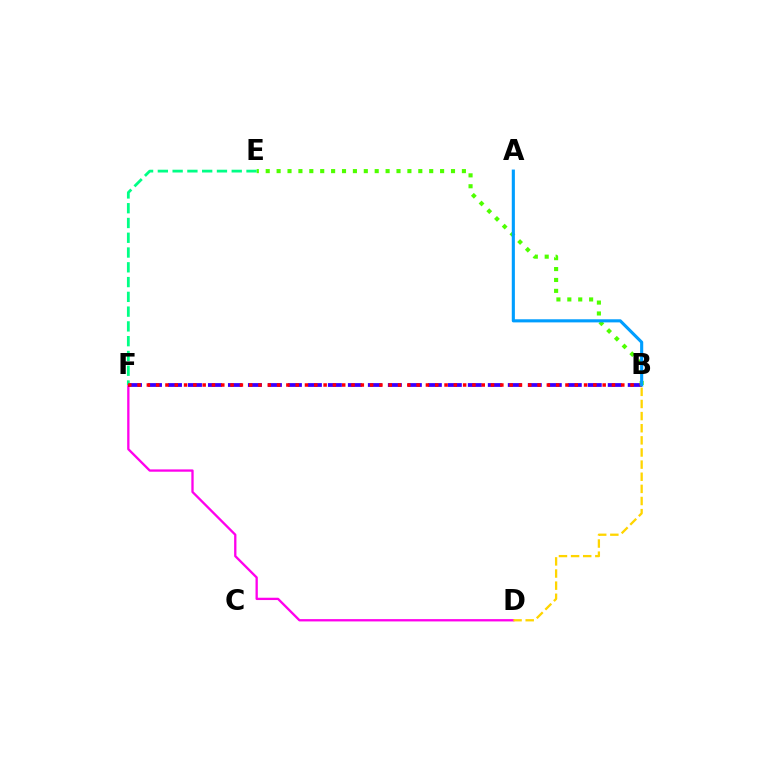{('D', 'F'): [{'color': '#ff00ed', 'line_style': 'solid', 'thickness': 1.67}], ('B', 'F'): [{'color': '#3700ff', 'line_style': 'dashed', 'thickness': 2.72}, {'color': '#ff0000', 'line_style': 'dotted', 'thickness': 2.53}], ('B', 'E'): [{'color': '#4fff00', 'line_style': 'dotted', 'thickness': 2.96}], ('B', 'D'): [{'color': '#ffd500', 'line_style': 'dashed', 'thickness': 1.65}], ('E', 'F'): [{'color': '#00ff86', 'line_style': 'dashed', 'thickness': 2.01}], ('A', 'B'): [{'color': '#009eff', 'line_style': 'solid', 'thickness': 2.24}]}